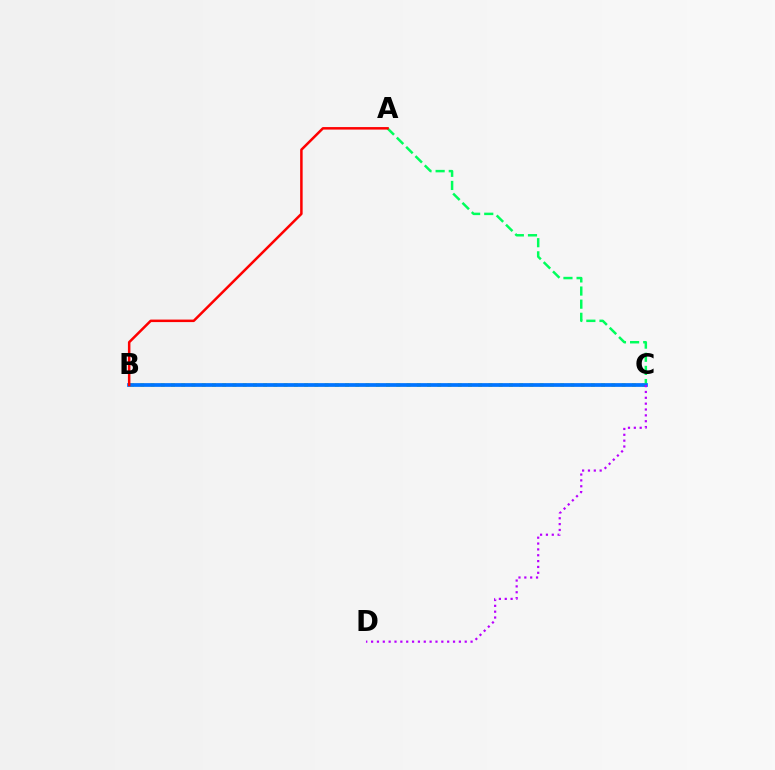{('A', 'C'): [{'color': '#00ff5c', 'line_style': 'dashed', 'thickness': 1.78}], ('B', 'C'): [{'color': '#d1ff00', 'line_style': 'dotted', 'thickness': 2.78}, {'color': '#0074ff', 'line_style': 'solid', 'thickness': 2.69}], ('C', 'D'): [{'color': '#b900ff', 'line_style': 'dotted', 'thickness': 1.59}], ('A', 'B'): [{'color': '#ff0000', 'line_style': 'solid', 'thickness': 1.81}]}